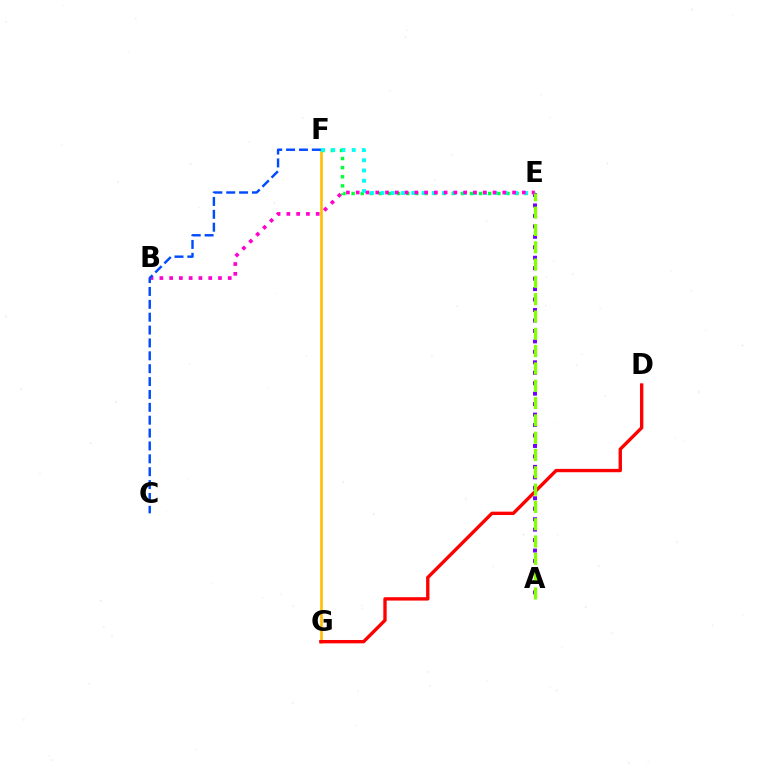{('F', 'G'): [{'color': '#ffbd00', 'line_style': 'solid', 'thickness': 1.88}], ('D', 'G'): [{'color': '#ff0000', 'line_style': 'solid', 'thickness': 2.41}], ('E', 'F'): [{'color': '#00ff39', 'line_style': 'dotted', 'thickness': 2.47}, {'color': '#00fff6', 'line_style': 'dotted', 'thickness': 2.79}], ('A', 'E'): [{'color': '#7200ff', 'line_style': 'dotted', 'thickness': 2.84}, {'color': '#84ff00', 'line_style': 'dashed', 'thickness': 2.35}], ('B', 'E'): [{'color': '#ff00cf', 'line_style': 'dotted', 'thickness': 2.66}], ('C', 'F'): [{'color': '#004bff', 'line_style': 'dashed', 'thickness': 1.75}]}